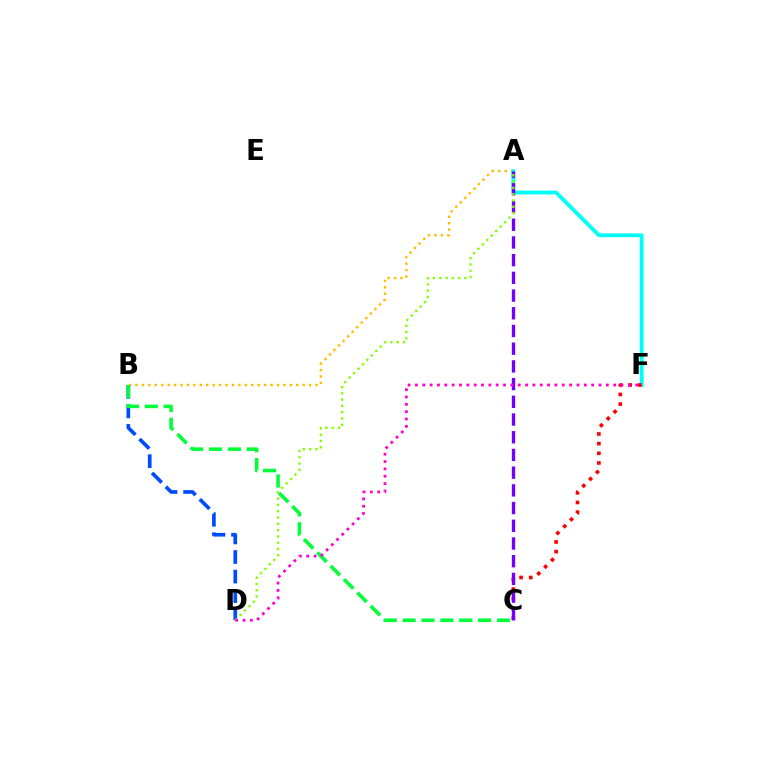{('A', 'B'): [{'color': '#ffbd00', 'line_style': 'dotted', 'thickness': 1.75}], ('A', 'F'): [{'color': '#00fff6', 'line_style': 'solid', 'thickness': 2.76}], ('C', 'F'): [{'color': '#ff0000', 'line_style': 'dotted', 'thickness': 2.63}], ('B', 'D'): [{'color': '#004bff', 'line_style': 'dashed', 'thickness': 2.66}], ('B', 'C'): [{'color': '#00ff39', 'line_style': 'dashed', 'thickness': 2.57}], ('A', 'C'): [{'color': '#7200ff', 'line_style': 'dashed', 'thickness': 2.41}], ('A', 'D'): [{'color': '#84ff00', 'line_style': 'dotted', 'thickness': 1.71}], ('D', 'F'): [{'color': '#ff00cf', 'line_style': 'dotted', 'thickness': 1.99}]}